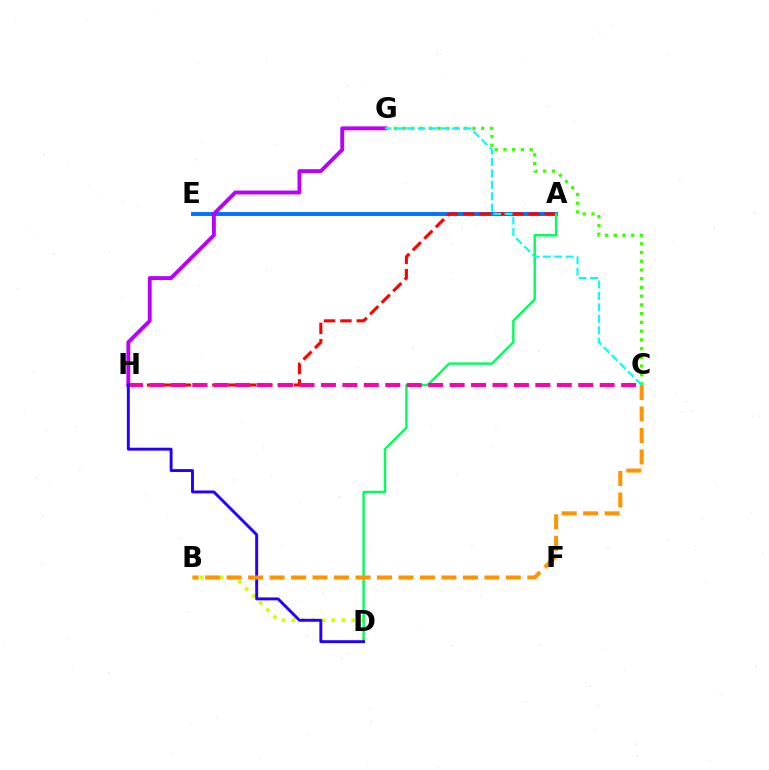{('A', 'E'): [{'color': '#0074ff', 'line_style': 'solid', 'thickness': 2.82}], ('B', 'D'): [{'color': '#d1ff00', 'line_style': 'dotted', 'thickness': 2.71}], ('A', 'H'): [{'color': '#ff0000', 'line_style': 'dashed', 'thickness': 2.22}], ('A', 'D'): [{'color': '#00ff5c', 'line_style': 'solid', 'thickness': 1.75}], ('C', 'G'): [{'color': '#3dff00', 'line_style': 'dotted', 'thickness': 2.37}, {'color': '#00fff6', 'line_style': 'dashed', 'thickness': 1.55}], ('C', 'H'): [{'color': '#ff00ac', 'line_style': 'dashed', 'thickness': 2.91}], ('G', 'H'): [{'color': '#b900ff', 'line_style': 'solid', 'thickness': 2.8}], ('D', 'H'): [{'color': '#2500ff', 'line_style': 'solid', 'thickness': 2.11}], ('B', 'C'): [{'color': '#ff9400', 'line_style': 'dashed', 'thickness': 2.92}]}